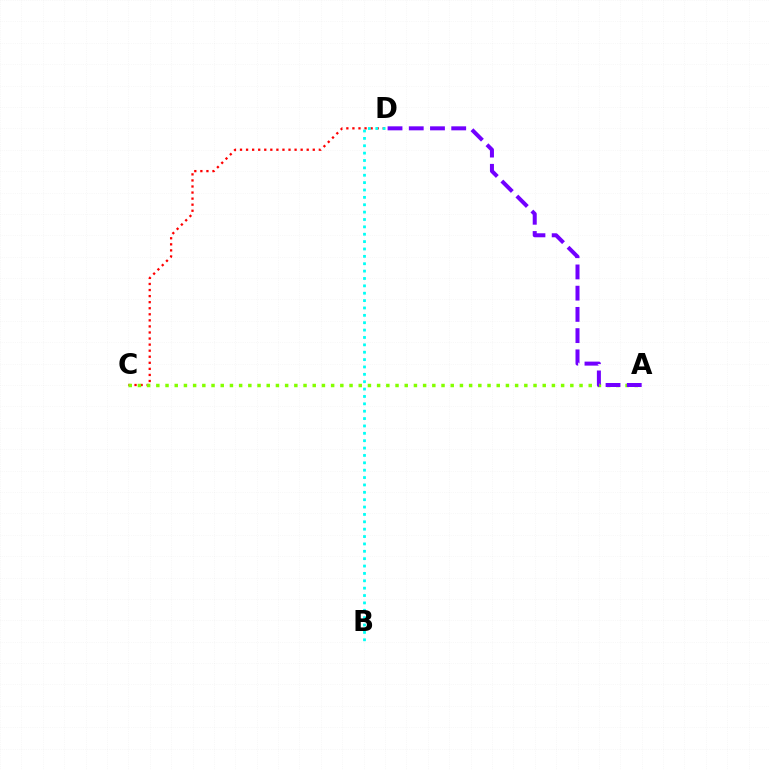{('C', 'D'): [{'color': '#ff0000', 'line_style': 'dotted', 'thickness': 1.65}], ('A', 'C'): [{'color': '#84ff00', 'line_style': 'dotted', 'thickness': 2.5}], ('A', 'D'): [{'color': '#7200ff', 'line_style': 'dashed', 'thickness': 2.88}], ('B', 'D'): [{'color': '#00fff6', 'line_style': 'dotted', 'thickness': 2.0}]}